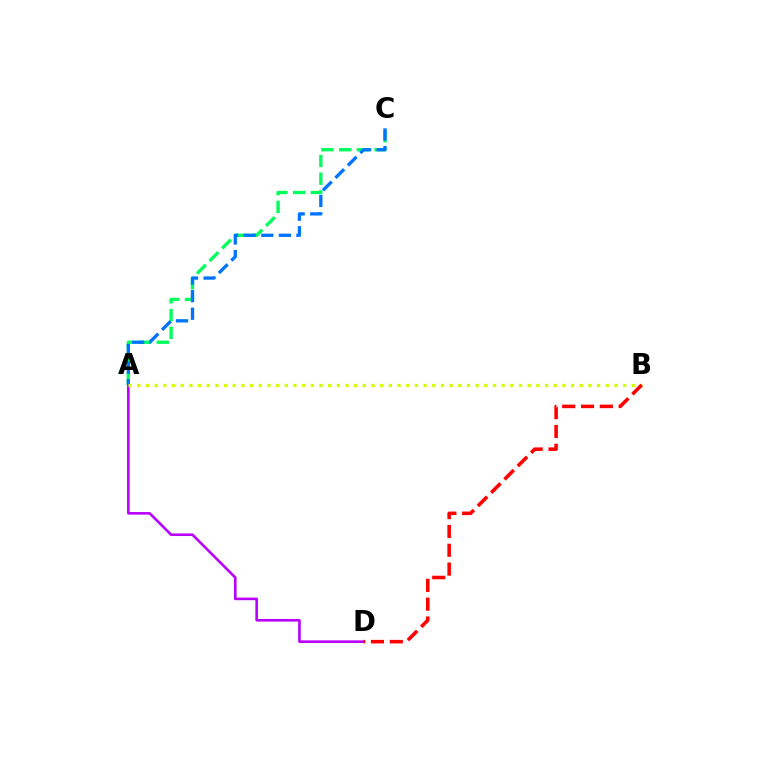{('A', 'C'): [{'color': '#00ff5c', 'line_style': 'dashed', 'thickness': 2.41}, {'color': '#0074ff', 'line_style': 'dashed', 'thickness': 2.39}], ('A', 'D'): [{'color': '#b900ff', 'line_style': 'solid', 'thickness': 1.88}], ('A', 'B'): [{'color': '#d1ff00', 'line_style': 'dotted', 'thickness': 2.36}], ('B', 'D'): [{'color': '#ff0000', 'line_style': 'dashed', 'thickness': 2.56}]}